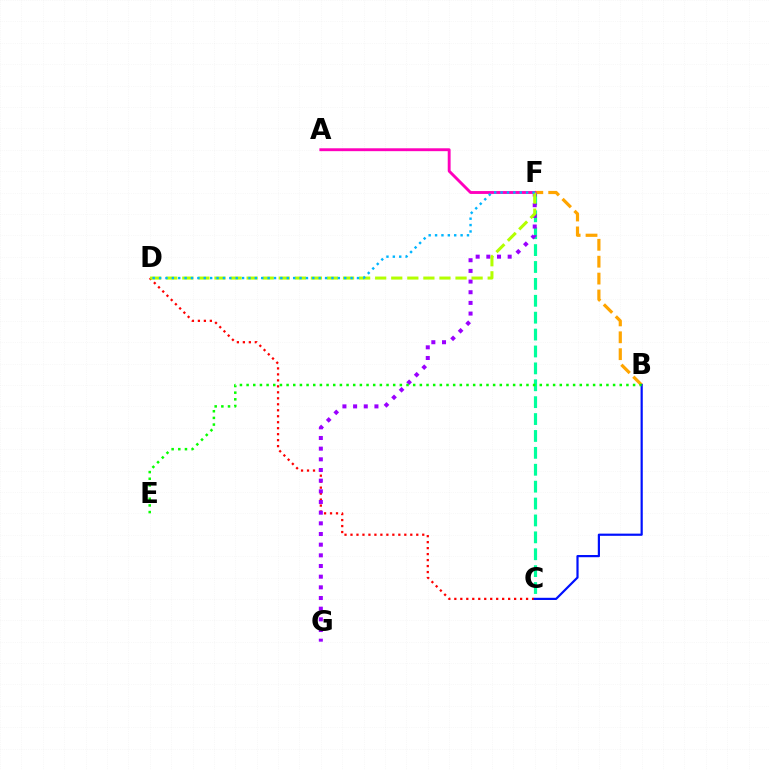{('C', 'F'): [{'color': '#00ff9d', 'line_style': 'dashed', 'thickness': 2.3}], ('B', 'F'): [{'color': '#ffa500', 'line_style': 'dashed', 'thickness': 2.29}], ('C', 'D'): [{'color': '#ff0000', 'line_style': 'dotted', 'thickness': 1.62}], ('F', 'G'): [{'color': '#9b00ff', 'line_style': 'dotted', 'thickness': 2.9}], ('B', 'C'): [{'color': '#0010ff', 'line_style': 'solid', 'thickness': 1.58}], ('A', 'F'): [{'color': '#ff00bd', 'line_style': 'solid', 'thickness': 2.08}], ('D', 'F'): [{'color': '#b3ff00', 'line_style': 'dashed', 'thickness': 2.18}, {'color': '#00b5ff', 'line_style': 'dotted', 'thickness': 1.73}], ('B', 'E'): [{'color': '#08ff00', 'line_style': 'dotted', 'thickness': 1.81}]}